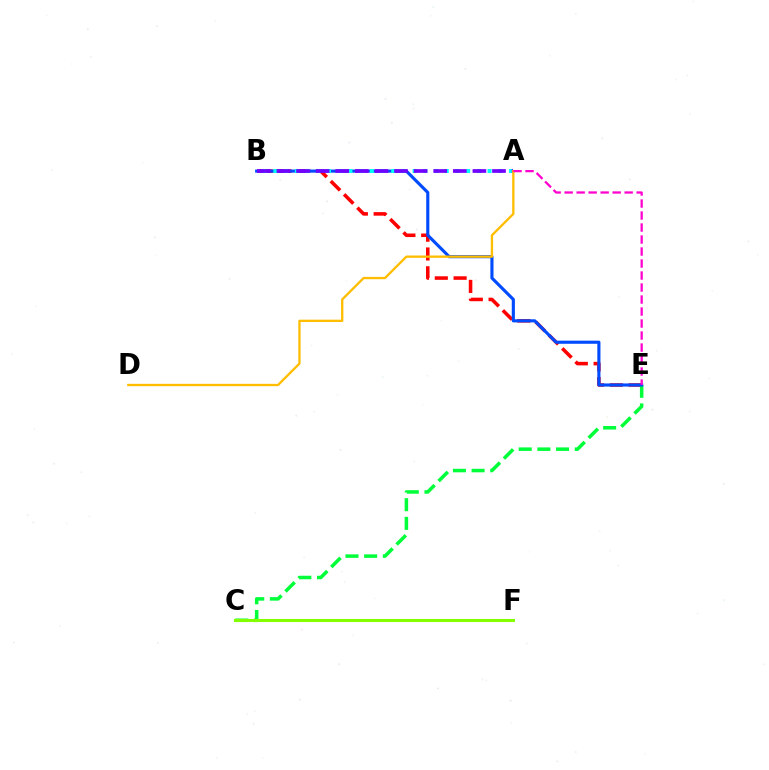{('B', 'E'): [{'color': '#ff0000', 'line_style': 'dashed', 'thickness': 2.55}, {'color': '#004bff', 'line_style': 'solid', 'thickness': 2.25}], ('C', 'E'): [{'color': '#00ff39', 'line_style': 'dashed', 'thickness': 2.54}], ('A', 'B'): [{'color': '#00fff6', 'line_style': 'dotted', 'thickness': 2.91}, {'color': '#7200ff', 'line_style': 'dashed', 'thickness': 2.66}], ('C', 'F'): [{'color': '#84ff00', 'line_style': 'solid', 'thickness': 2.21}], ('A', 'D'): [{'color': '#ffbd00', 'line_style': 'solid', 'thickness': 1.67}], ('A', 'E'): [{'color': '#ff00cf', 'line_style': 'dashed', 'thickness': 1.63}]}